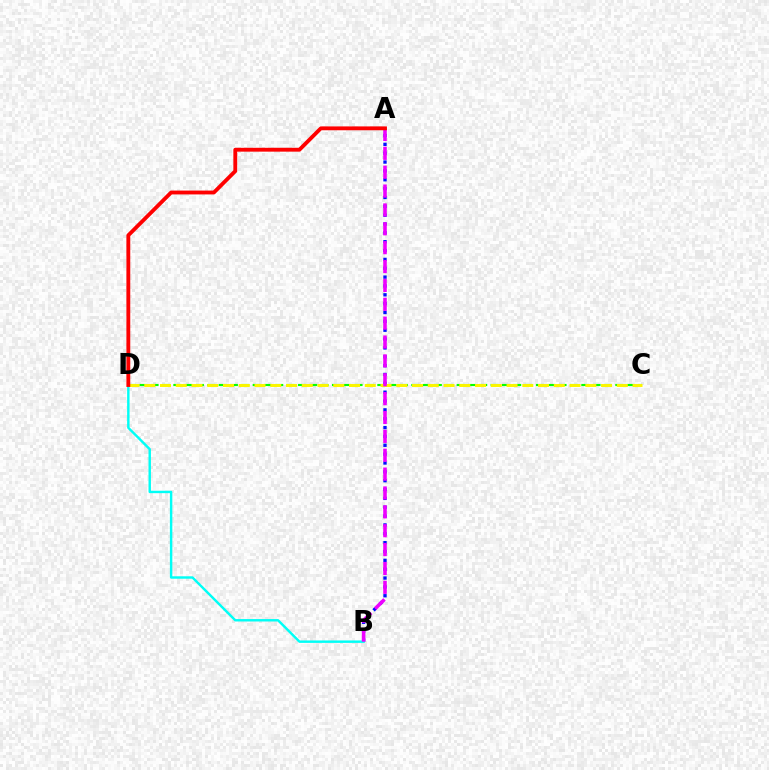{('A', 'B'): [{'color': '#0010ff', 'line_style': 'dotted', 'thickness': 2.4}, {'color': '#ee00ff', 'line_style': 'dashed', 'thickness': 2.56}], ('C', 'D'): [{'color': '#08ff00', 'line_style': 'dashed', 'thickness': 1.54}, {'color': '#fcf500', 'line_style': 'dashed', 'thickness': 2.14}], ('B', 'D'): [{'color': '#00fff6', 'line_style': 'solid', 'thickness': 1.75}], ('A', 'D'): [{'color': '#ff0000', 'line_style': 'solid', 'thickness': 2.77}]}